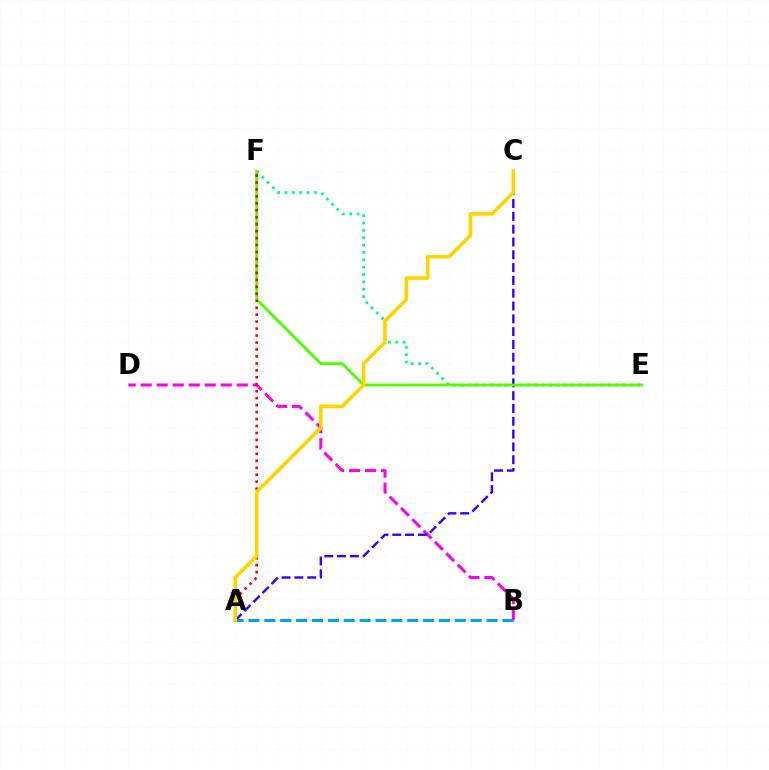{('B', 'D'): [{'color': '#ff00ed', 'line_style': 'dashed', 'thickness': 2.18}], ('E', 'F'): [{'color': '#00ff86', 'line_style': 'dotted', 'thickness': 2.0}, {'color': '#4fff00', 'line_style': 'solid', 'thickness': 2.04}], ('A', 'C'): [{'color': '#3700ff', 'line_style': 'dashed', 'thickness': 1.74}, {'color': '#ffd500', 'line_style': 'solid', 'thickness': 2.62}], ('A', 'F'): [{'color': '#ff0000', 'line_style': 'dotted', 'thickness': 1.89}], ('A', 'B'): [{'color': '#009eff', 'line_style': 'dashed', 'thickness': 2.16}]}